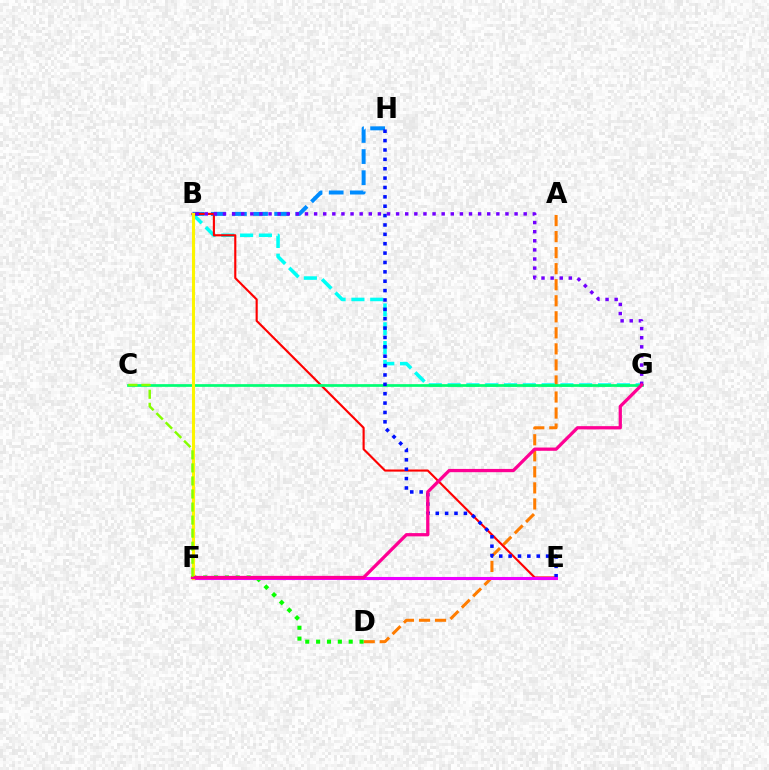{('A', 'D'): [{'color': '#ff7c00', 'line_style': 'dashed', 'thickness': 2.18}], ('B', 'G'): [{'color': '#00fff6', 'line_style': 'dashed', 'thickness': 2.55}, {'color': '#7200ff', 'line_style': 'dotted', 'thickness': 2.48}], ('B', 'H'): [{'color': '#008cff', 'line_style': 'dashed', 'thickness': 2.87}], ('B', 'E'): [{'color': '#ff0000', 'line_style': 'solid', 'thickness': 1.54}], ('C', 'G'): [{'color': '#00ff74', 'line_style': 'solid', 'thickness': 1.95}], ('E', 'H'): [{'color': '#0010ff', 'line_style': 'dotted', 'thickness': 2.55}], ('D', 'F'): [{'color': '#08ff00', 'line_style': 'dotted', 'thickness': 2.95}], ('E', 'F'): [{'color': '#ee00ff', 'line_style': 'solid', 'thickness': 2.21}], ('B', 'F'): [{'color': '#fcf500', 'line_style': 'solid', 'thickness': 2.21}], ('F', 'G'): [{'color': '#ff0094', 'line_style': 'solid', 'thickness': 2.35}], ('C', 'F'): [{'color': '#84ff00', 'line_style': 'dashed', 'thickness': 1.77}]}